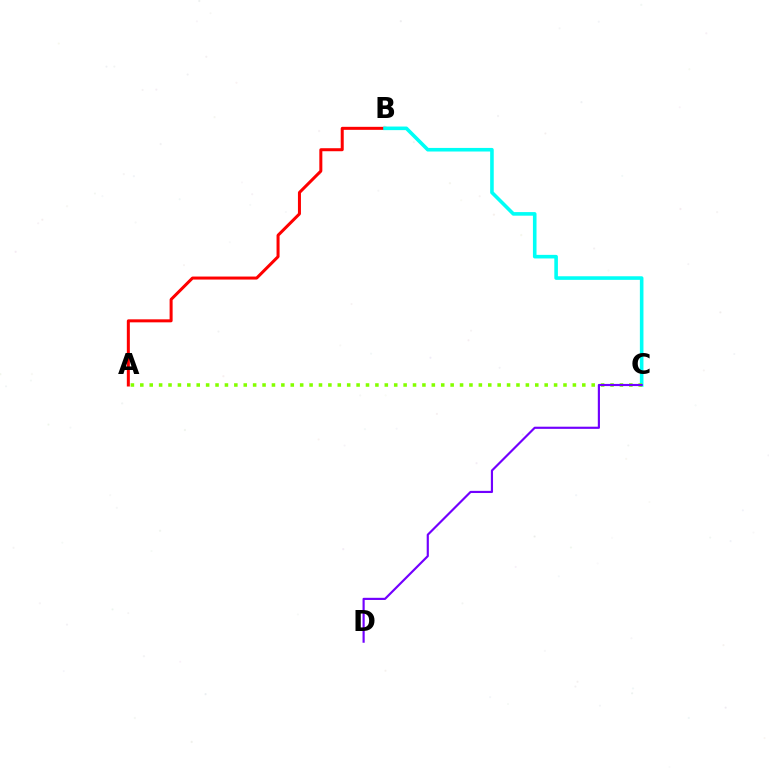{('A', 'B'): [{'color': '#ff0000', 'line_style': 'solid', 'thickness': 2.17}], ('B', 'C'): [{'color': '#00fff6', 'line_style': 'solid', 'thickness': 2.59}], ('A', 'C'): [{'color': '#84ff00', 'line_style': 'dotted', 'thickness': 2.56}], ('C', 'D'): [{'color': '#7200ff', 'line_style': 'solid', 'thickness': 1.56}]}